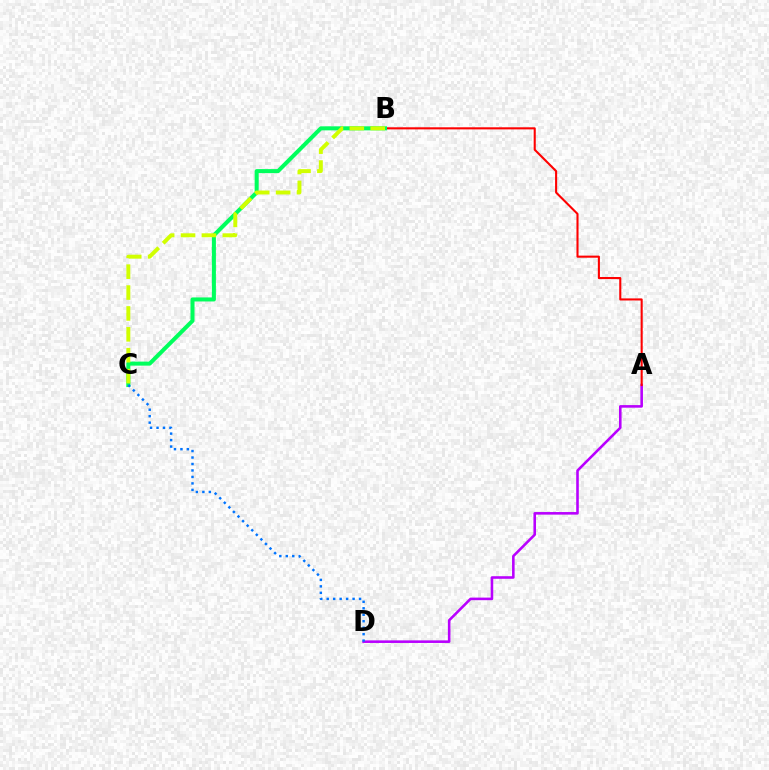{('A', 'D'): [{'color': '#b900ff', 'line_style': 'solid', 'thickness': 1.86}], ('A', 'B'): [{'color': '#ff0000', 'line_style': 'solid', 'thickness': 1.5}], ('B', 'C'): [{'color': '#00ff5c', 'line_style': 'solid', 'thickness': 2.9}, {'color': '#d1ff00', 'line_style': 'dashed', 'thickness': 2.84}], ('C', 'D'): [{'color': '#0074ff', 'line_style': 'dotted', 'thickness': 1.76}]}